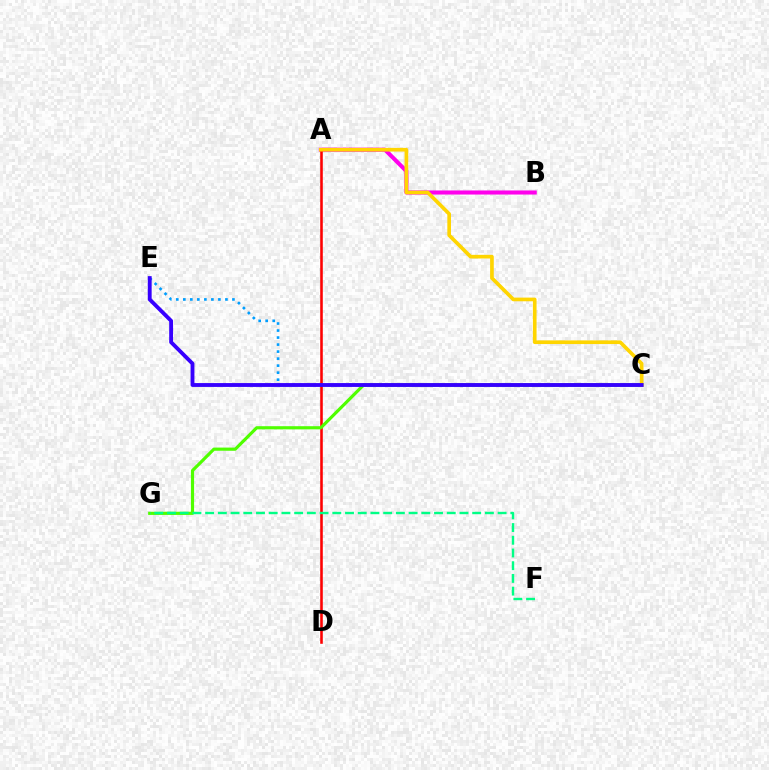{('A', 'B'): [{'color': '#ff00ed', 'line_style': 'solid', 'thickness': 2.93}], ('A', 'D'): [{'color': '#ff0000', 'line_style': 'solid', 'thickness': 1.86}], ('C', 'G'): [{'color': '#4fff00', 'line_style': 'solid', 'thickness': 2.28}], ('C', 'E'): [{'color': '#009eff', 'line_style': 'dotted', 'thickness': 1.91}, {'color': '#3700ff', 'line_style': 'solid', 'thickness': 2.77}], ('A', 'C'): [{'color': '#ffd500', 'line_style': 'solid', 'thickness': 2.64}], ('F', 'G'): [{'color': '#00ff86', 'line_style': 'dashed', 'thickness': 1.73}]}